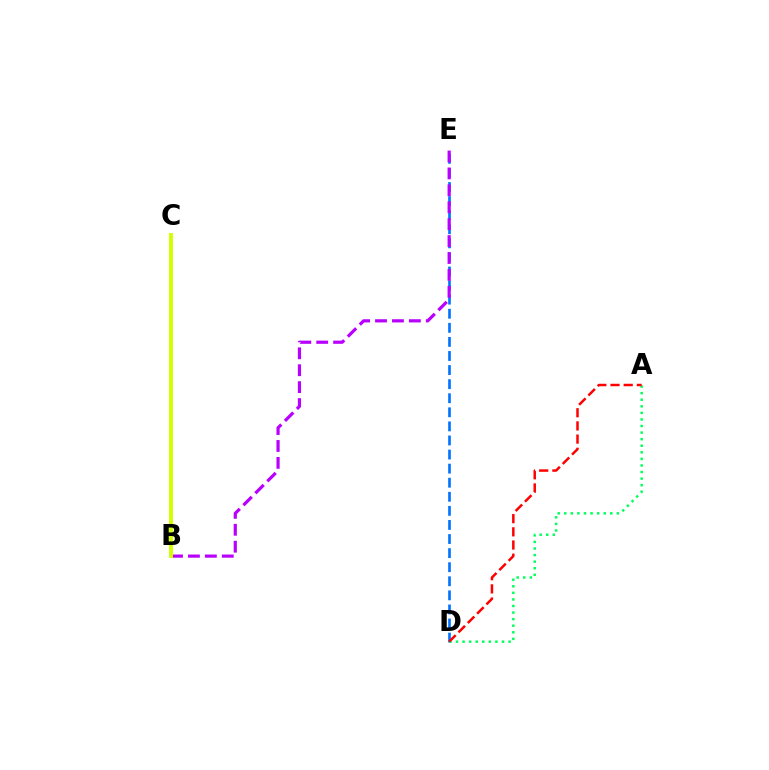{('D', 'E'): [{'color': '#0074ff', 'line_style': 'dashed', 'thickness': 1.91}], ('A', 'D'): [{'color': '#00ff5c', 'line_style': 'dotted', 'thickness': 1.79}, {'color': '#ff0000', 'line_style': 'dashed', 'thickness': 1.79}], ('B', 'E'): [{'color': '#b900ff', 'line_style': 'dashed', 'thickness': 2.3}], ('B', 'C'): [{'color': '#d1ff00', 'line_style': 'solid', 'thickness': 2.82}]}